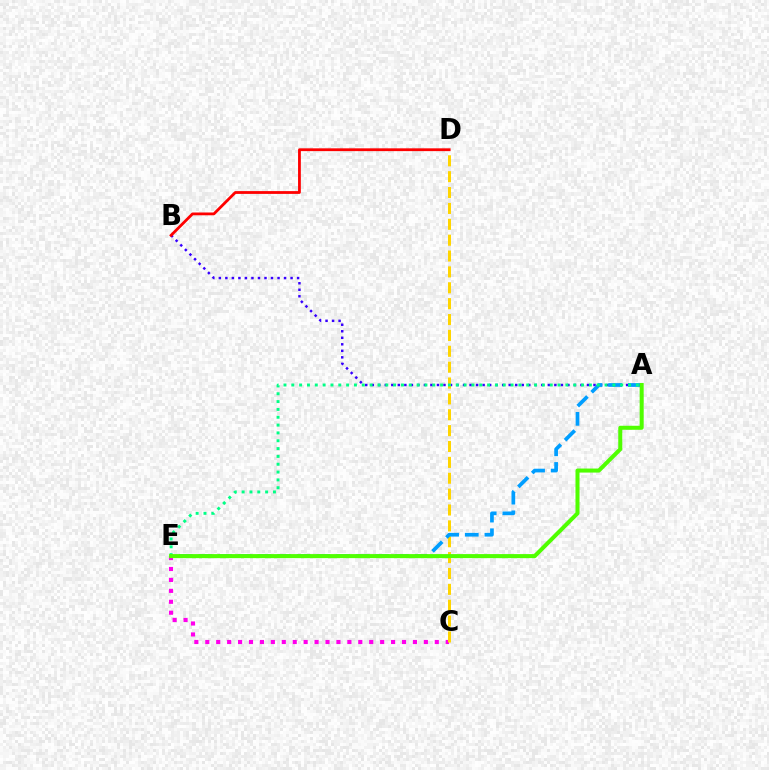{('A', 'B'): [{'color': '#3700ff', 'line_style': 'dotted', 'thickness': 1.77}], ('C', 'E'): [{'color': '#ff00ed', 'line_style': 'dotted', 'thickness': 2.97}], ('B', 'D'): [{'color': '#ff0000', 'line_style': 'solid', 'thickness': 2.01}], ('C', 'D'): [{'color': '#ffd500', 'line_style': 'dashed', 'thickness': 2.16}], ('A', 'E'): [{'color': '#009eff', 'line_style': 'dashed', 'thickness': 2.67}, {'color': '#00ff86', 'line_style': 'dotted', 'thickness': 2.13}, {'color': '#4fff00', 'line_style': 'solid', 'thickness': 2.9}]}